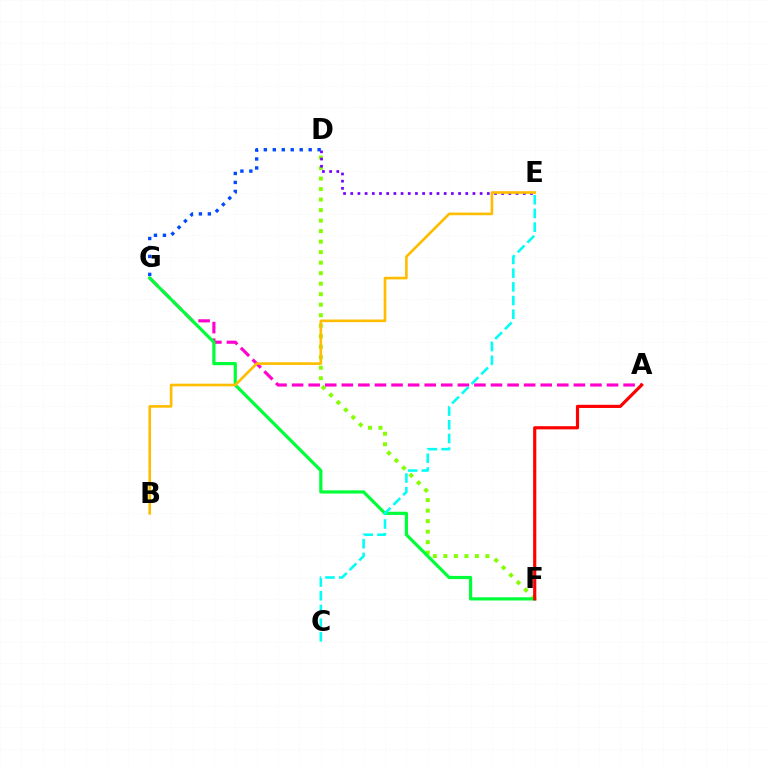{('D', 'G'): [{'color': '#004bff', 'line_style': 'dotted', 'thickness': 2.44}], ('D', 'F'): [{'color': '#84ff00', 'line_style': 'dotted', 'thickness': 2.86}], ('A', 'G'): [{'color': '#ff00cf', 'line_style': 'dashed', 'thickness': 2.25}], ('F', 'G'): [{'color': '#00ff39', 'line_style': 'solid', 'thickness': 2.31}], ('A', 'F'): [{'color': '#ff0000', 'line_style': 'solid', 'thickness': 2.28}], ('D', 'E'): [{'color': '#7200ff', 'line_style': 'dotted', 'thickness': 1.95}], ('C', 'E'): [{'color': '#00fff6', 'line_style': 'dashed', 'thickness': 1.86}], ('B', 'E'): [{'color': '#ffbd00', 'line_style': 'solid', 'thickness': 1.9}]}